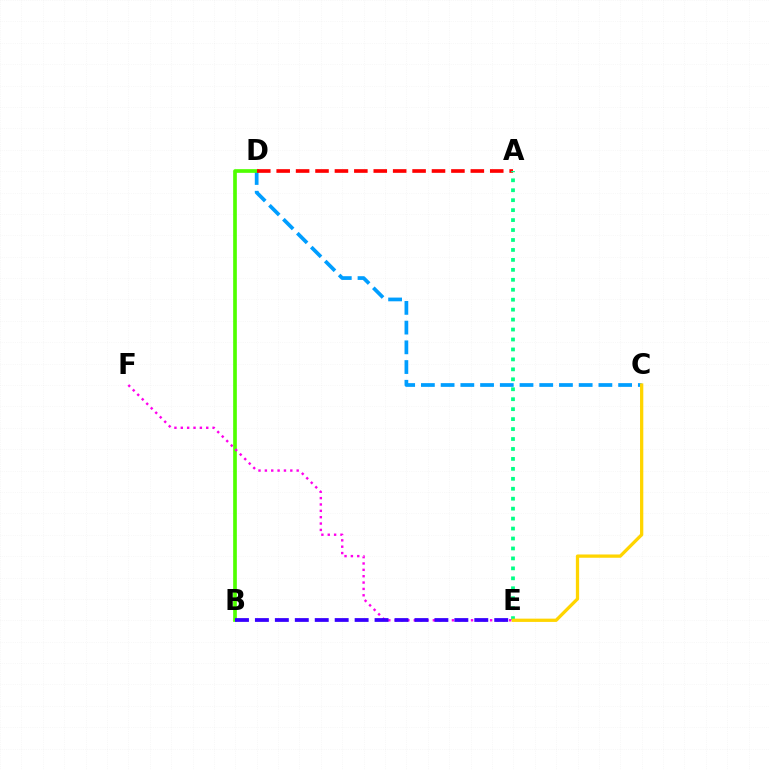{('C', 'D'): [{'color': '#009eff', 'line_style': 'dashed', 'thickness': 2.68}], ('B', 'D'): [{'color': '#4fff00', 'line_style': 'solid', 'thickness': 2.65}], ('A', 'D'): [{'color': '#ff0000', 'line_style': 'dashed', 'thickness': 2.64}], ('A', 'E'): [{'color': '#00ff86', 'line_style': 'dotted', 'thickness': 2.7}], ('E', 'F'): [{'color': '#ff00ed', 'line_style': 'dotted', 'thickness': 1.73}], ('C', 'E'): [{'color': '#ffd500', 'line_style': 'solid', 'thickness': 2.36}], ('B', 'E'): [{'color': '#3700ff', 'line_style': 'dashed', 'thickness': 2.71}]}